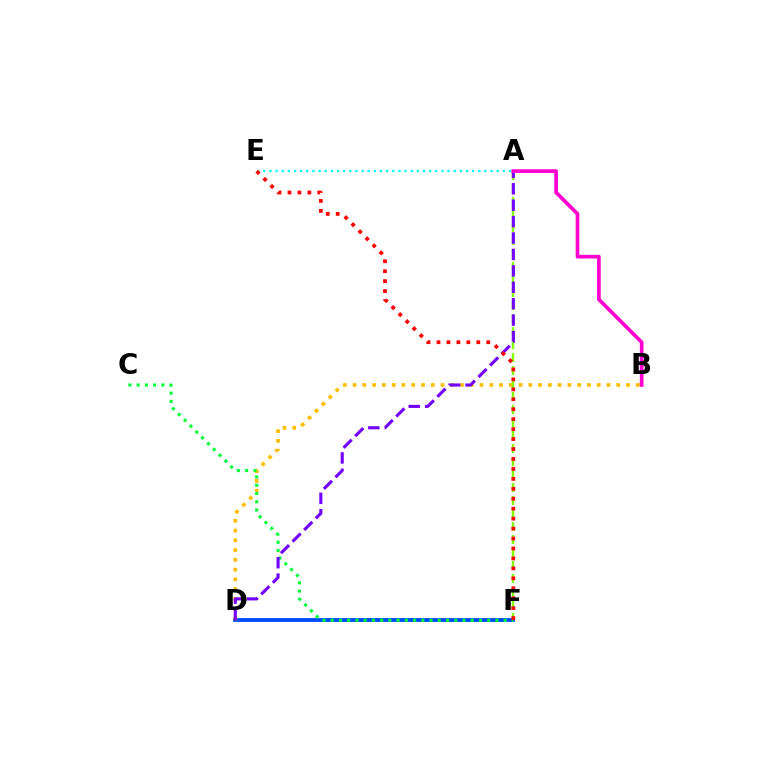{('D', 'F'): [{'color': '#004bff', 'line_style': 'solid', 'thickness': 2.76}], ('B', 'D'): [{'color': '#ffbd00', 'line_style': 'dotted', 'thickness': 2.65}], ('C', 'F'): [{'color': '#00ff39', 'line_style': 'dotted', 'thickness': 2.24}], ('A', 'F'): [{'color': '#84ff00', 'line_style': 'dashed', 'thickness': 1.77}], ('A', 'E'): [{'color': '#00fff6', 'line_style': 'dotted', 'thickness': 1.67}], ('A', 'D'): [{'color': '#7200ff', 'line_style': 'dashed', 'thickness': 2.23}], ('A', 'B'): [{'color': '#ff00cf', 'line_style': 'solid', 'thickness': 2.65}], ('E', 'F'): [{'color': '#ff0000', 'line_style': 'dotted', 'thickness': 2.7}]}